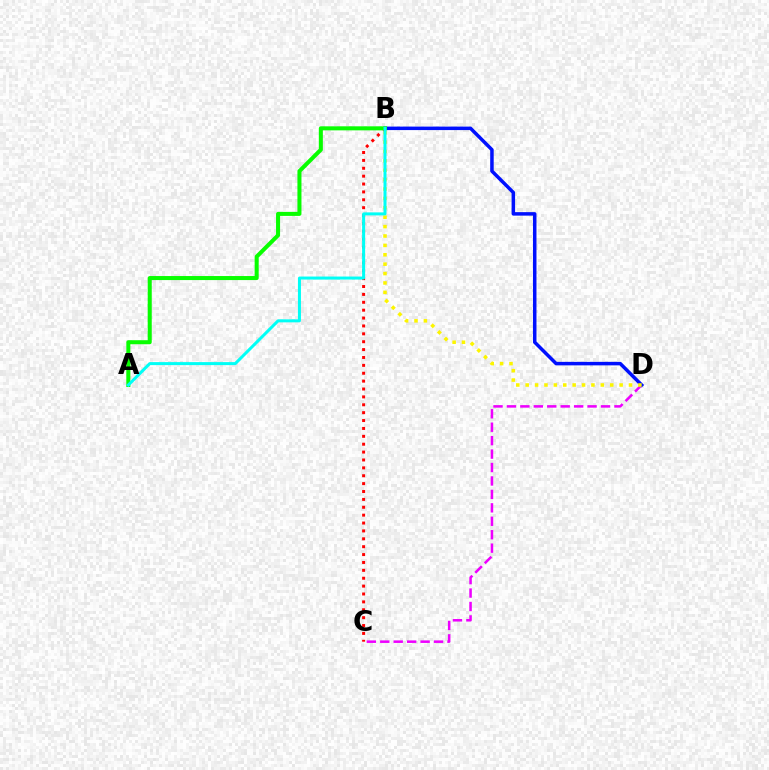{('C', 'D'): [{'color': '#ee00ff', 'line_style': 'dashed', 'thickness': 1.83}], ('B', 'D'): [{'color': '#0010ff', 'line_style': 'solid', 'thickness': 2.52}, {'color': '#fcf500', 'line_style': 'dotted', 'thickness': 2.55}], ('B', 'C'): [{'color': '#ff0000', 'line_style': 'dotted', 'thickness': 2.14}], ('A', 'B'): [{'color': '#08ff00', 'line_style': 'solid', 'thickness': 2.9}, {'color': '#00fff6', 'line_style': 'solid', 'thickness': 2.17}]}